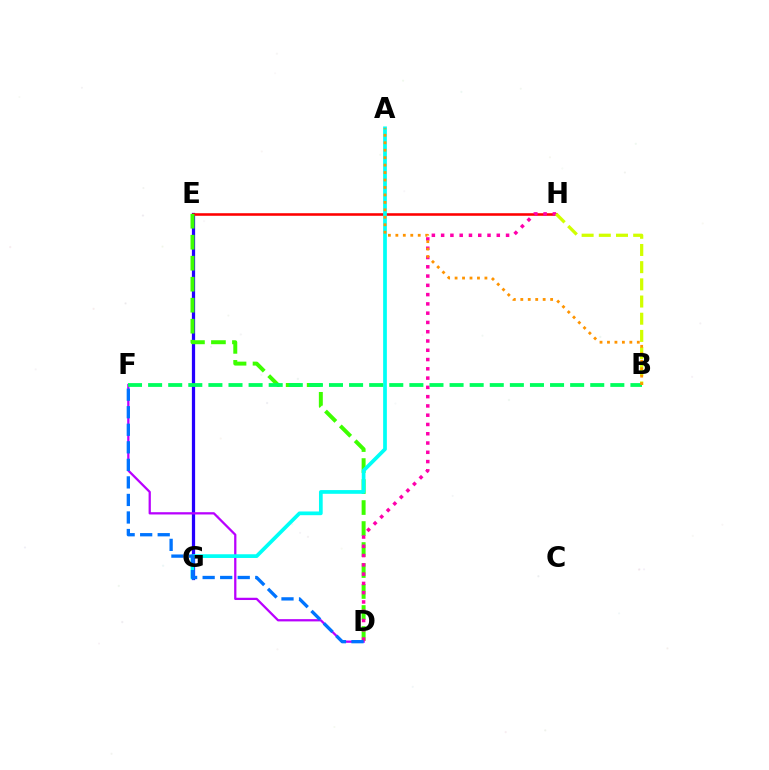{('E', 'G'): [{'color': '#2500ff', 'line_style': 'solid', 'thickness': 2.34}], ('E', 'H'): [{'color': '#ff0000', 'line_style': 'solid', 'thickness': 1.85}], ('D', 'E'): [{'color': '#3dff00', 'line_style': 'dashed', 'thickness': 2.85}], ('D', 'F'): [{'color': '#b900ff', 'line_style': 'solid', 'thickness': 1.63}, {'color': '#0074ff', 'line_style': 'dashed', 'thickness': 2.38}], ('A', 'G'): [{'color': '#00fff6', 'line_style': 'solid', 'thickness': 2.68}], ('D', 'H'): [{'color': '#ff00ac', 'line_style': 'dotted', 'thickness': 2.52}], ('B', 'H'): [{'color': '#d1ff00', 'line_style': 'dashed', 'thickness': 2.33}], ('B', 'F'): [{'color': '#00ff5c', 'line_style': 'dashed', 'thickness': 2.73}], ('A', 'B'): [{'color': '#ff9400', 'line_style': 'dotted', 'thickness': 2.03}]}